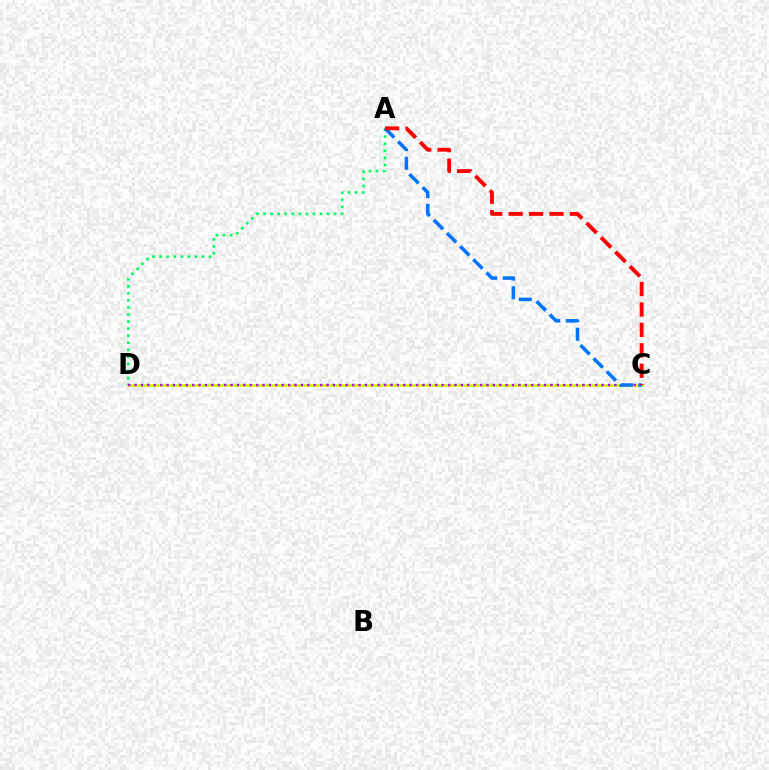{('C', 'D'): [{'color': '#d1ff00', 'line_style': 'solid', 'thickness': 1.92}, {'color': '#b900ff', 'line_style': 'dotted', 'thickness': 1.74}], ('A', 'D'): [{'color': '#00ff5c', 'line_style': 'dotted', 'thickness': 1.92}], ('A', 'C'): [{'color': '#0074ff', 'line_style': 'dashed', 'thickness': 2.53}, {'color': '#ff0000', 'line_style': 'dashed', 'thickness': 2.78}]}